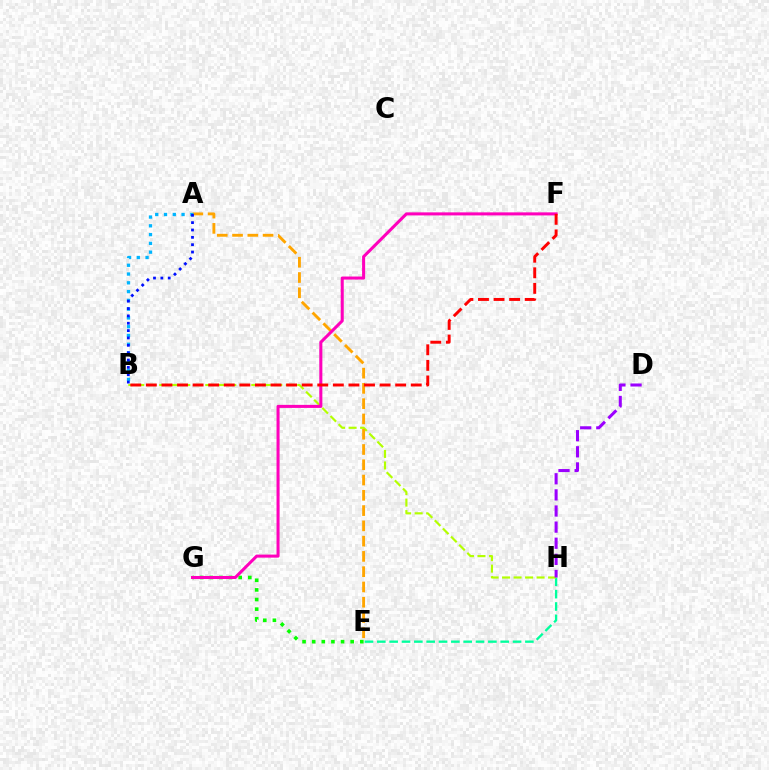{('E', 'H'): [{'color': '#00ff9d', 'line_style': 'dashed', 'thickness': 1.68}], ('B', 'H'): [{'color': '#b3ff00', 'line_style': 'dashed', 'thickness': 1.56}], ('E', 'G'): [{'color': '#08ff00', 'line_style': 'dotted', 'thickness': 2.62}], ('A', 'E'): [{'color': '#ffa500', 'line_style': 'dashed', 'thickness': 2.07}], ('F', 'G'): [{'color': '#ff00bd', 'line_style': 'solid', 'thickness': 2.19}], ('A', 'B'): [{'color': '#00b5ff', 'line_style': 'dotted', 'thickness': 2.38}, {'color': '#0010ff', 'line_style': 'dotted', 'thickness': 2.0}], ('D', 'H'): [{'color': '#9b00ff', 'line_style': 'dashed', 'thickness': 2.19}], ('B', 'F'): [{'color': '#ff0000', 'line_style': 'dashed', 'thickness': 2.12}]}